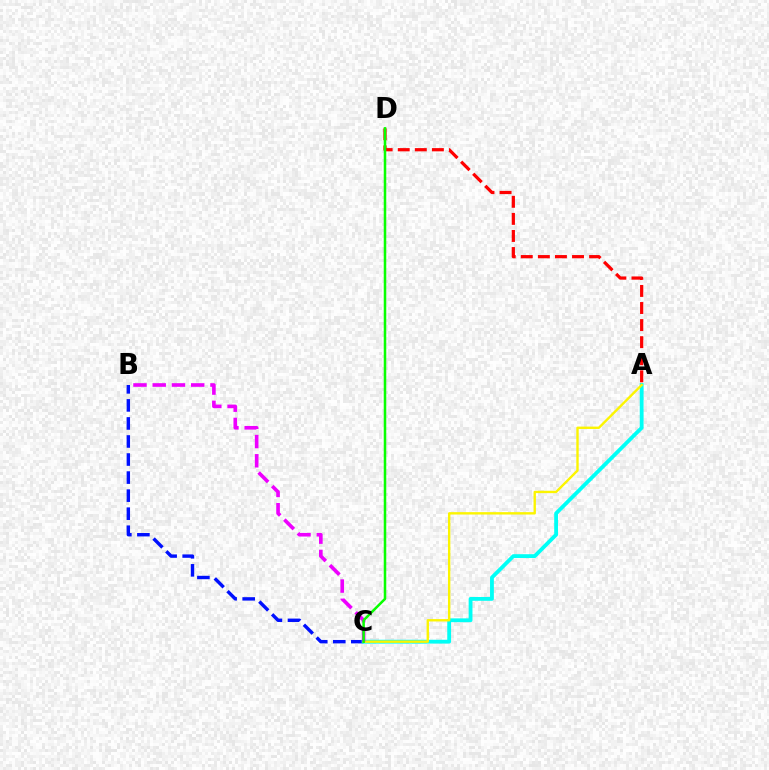{('B', 'C'): [{'color': '#0010ff', 'line_style': 'dashed', 'thickness': 2.45}, {'color': '#ee00ff', 'line_style': 'dashed', 'thickness': 2.61}], ('A', 'C'): [{'color': '#00fff6', 'line_style': 'solid', 'thickness': 2.75}, {'color': '#fcf500', 'line_style': 'solid', 'thickness': 1.72}], ('A', 'D'): [{'color': '#ff0000', 'line_style': 'dashed', 'thickness': 2.32}], ('C', 'D'): [{'color': '#08ff00', 'line_style': 'solid', 'thickness': 1.82}]}